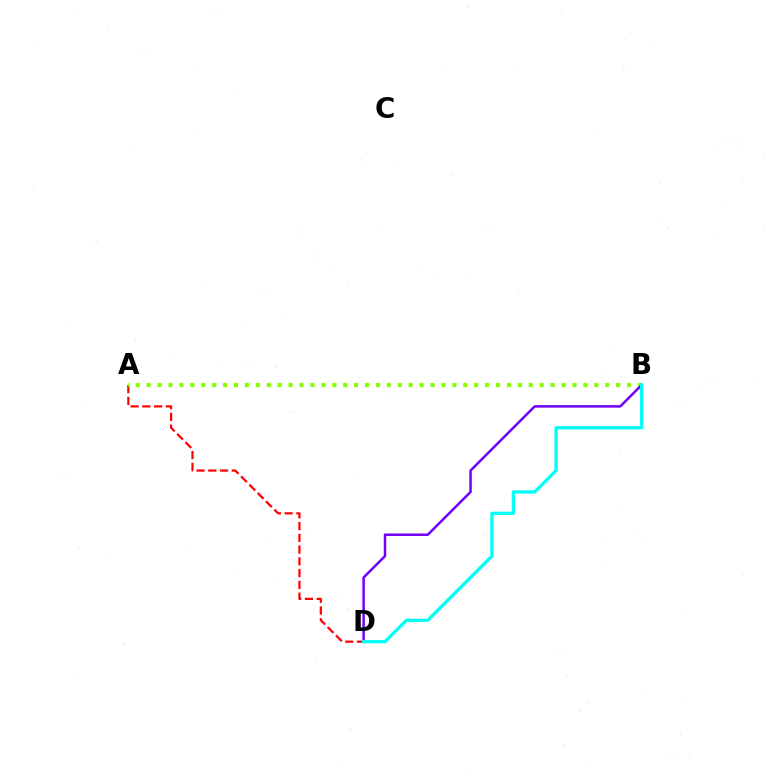{('A', 'D'): [{'color': '#ff0000', 'line_style': 'dashed', 'thickness': 1.6}], ('A', 'B'): [{'color': '#84ff00', 'line_style': 'dotted', 'thickness': 2.97}], ('B', 'D'): [{'color': '#7200ff', 'line_style': 'solid', 'thickness': 1.8}, {'color': '#00fff6', 'line_style': 'solid', 'thickness': 2.35}]}